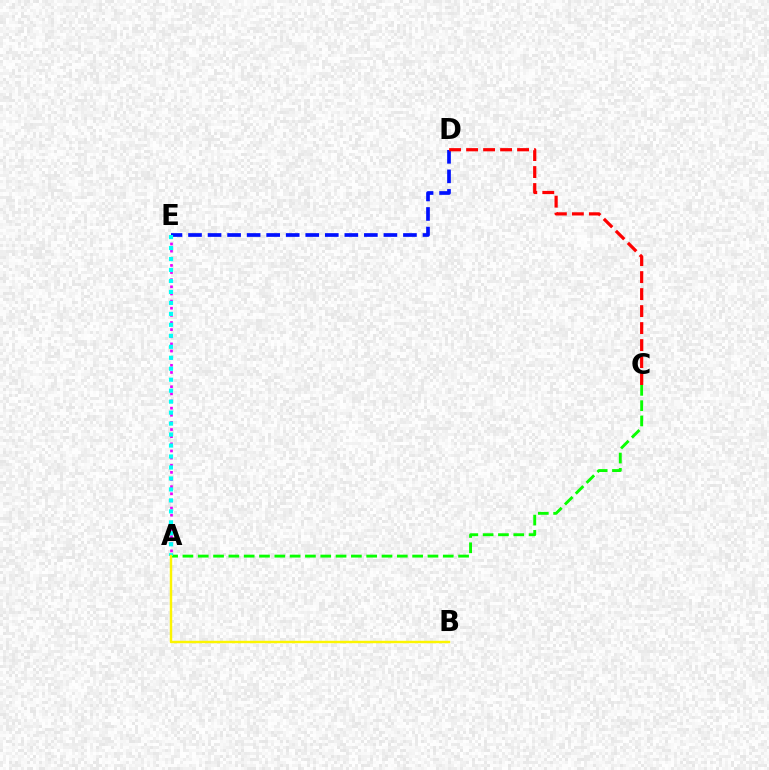{('A', 'C'): [{'color': '#08ff00', 'line_style': 'dashed', 'thickness': 2.08}], ('A', 'E'): [{'color': '#ee00ff', 'line_style': 'dotted', 'thickness': 1.94}, {'color': '#00fff6', 'line_style': 'dotted', 'thickness': 2.98}], ('D', 'E'): [{'color': '#0010ff', 'line_style': 'dashed', 'thickness': 2.65}], ('C', 'D'): [{'color': '#ff0000', 'line_style': 'dashed', 'thickness': 2.31}], ('A', 'B'): [{'color': '#fcf500', 'line_style': 'solid', 'thickness': 1.76}]}